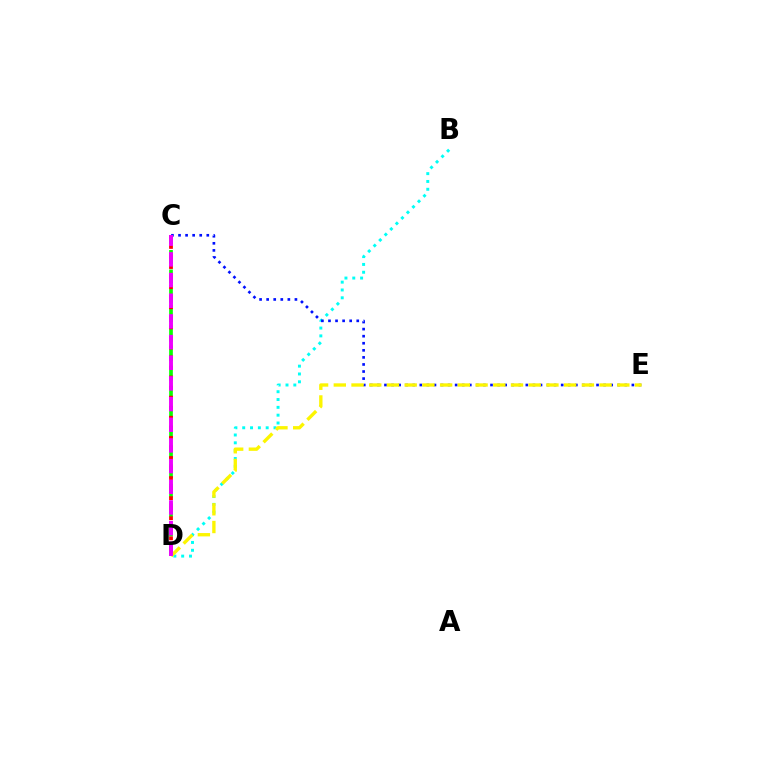{('B', 'D'): [{'color': '#00fff6', 'line_style': 'dotted', 'thickness': 2.13}], ('C', 'D'): [{'color': '#08ff00', 'line_style': 'dashed', 'thickness': 2.65}, {'color': '#ff0000', 'line_style': 'dotted', 'thickness': 2.73}, {'color': '#ee00ff', 'line_style': 'dashed', 'thickness': 2.81}], ('C', 'E'): [{'color': '#0010ff', 'line_style': 'dotted', 'thickness': 1.92}], ('D', 'E'): [{'color': '#fcf500', 'line_style': 'dashed', 'thickness': 2.41}]}